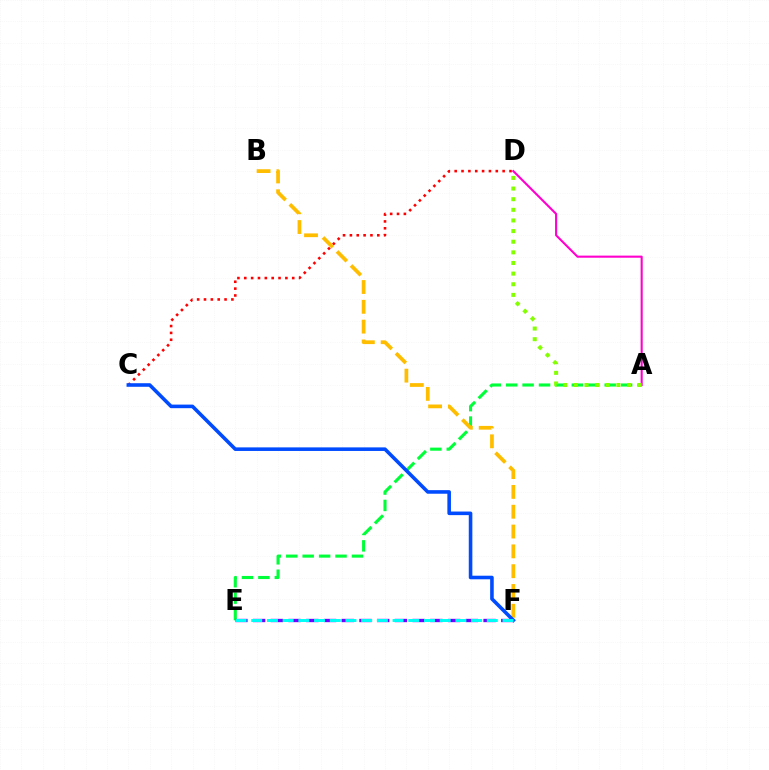{('A', 'E'): [{'color': '#00ff39', 'line_style': 'dashed', 'thickness': 2.23}], ('C', 'D'): [{'color': '#ff0000', 'line_style': 'dotted', 'thickness': 1.86}], ('B', 'F'): [{'color': '#ffbd00', 'line_style': 'dashed', 'thickness': 2.69}], ('A', 'D'): [{'color': '#ff00cf', 'line_style': 'solid', 'thickness': 1.51}, {'color': '#84ff00', 'line_style': 'dotted', 'thickness': 2.89}], ('E', 'F'): [{'color': '#7200ff', 'line_style': 'dashed', 'thickness': 2.41}, {'color': '#00fff6', 'line_style': 'dashed', 'thickness': 2.13}], ('C', 'F'): [{'color': '#004bff', 'line_style': 'solid', 'thickness': 2.58}]}